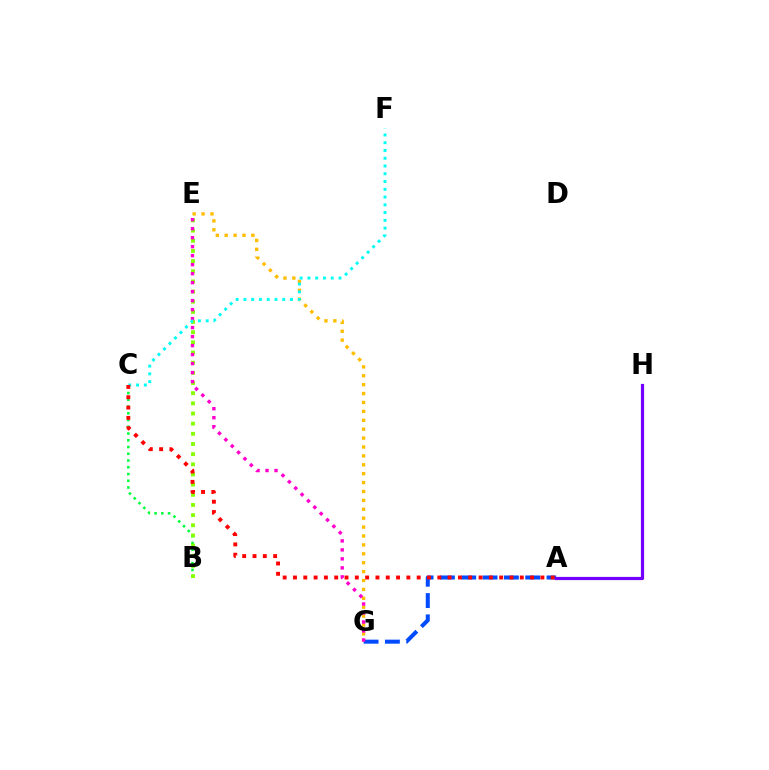{('B', 'C'): [{'color': '#00ff39', 'line_style': 'dotted', 'thickness': 1.83}], ('E', 'G'): [{'color': '#ffbd00', 'line_style': 'dotted', 'thickness': 2.42}, {'color': '#ff00cf', 'line_style': 'dotted', 'thickness': 2.44}], ('B', 'E'): [{'color': '#84ff00', 'line_style': 'dotted', 'thickness': 2.76}], ('A', 'G'): [{'color': '#004bff', 'line_style': 'dashed', 'thickness': 2.9}], ('A', 'H'): [{'color': '#7200ff', 'line_style': 'solid', 'thickness': 2.3}], ('C', 'F'): [{'color': '#00fff6', 'line_style': 'dotted', 'thickness': 2.11}], ('A', 'C'): [{'color': '#ff0000', 'line_style': 'dotted', 'thickness': 2.8}]}